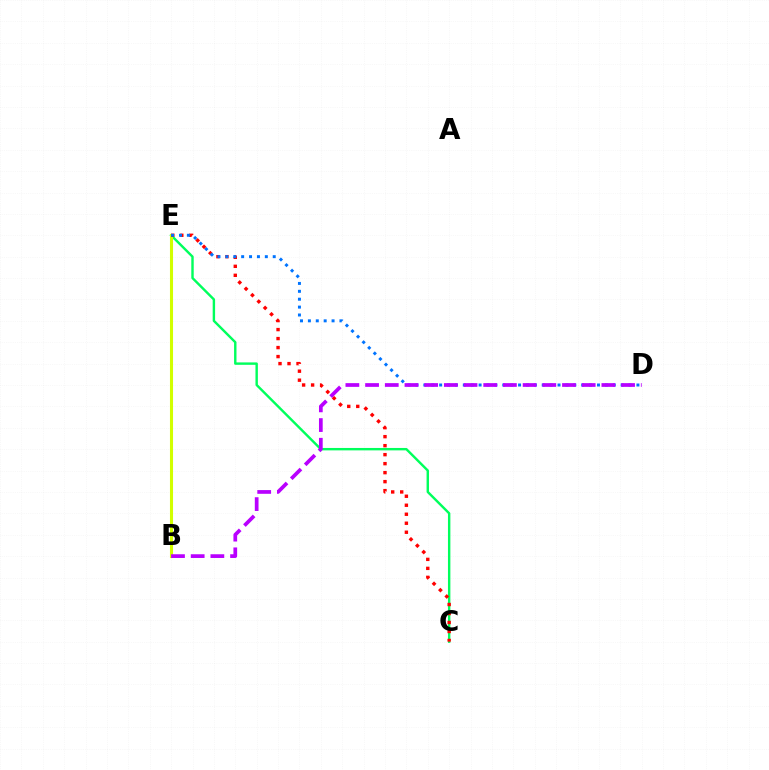{('C', 'E'): [{'color': '#00ff5c', 'line_style': 'solid', 'thickness': 1.74}, {'color': '#ff0000', 'line_style': 'dotted', 'thickness': 2.44}], ('B', 'E'): [{'color': '#d1ff00', 'line_style': 'solid', 'thickness': 2.22}], ('D', 'E'): [{'color': '#0074ff', 'line_style': 'dotted', 'thickness': 2.14}], ('B', 'D'): [{'color': '#b900ff', 'line_style': 'dashed', 'thickness': 2.68}]}